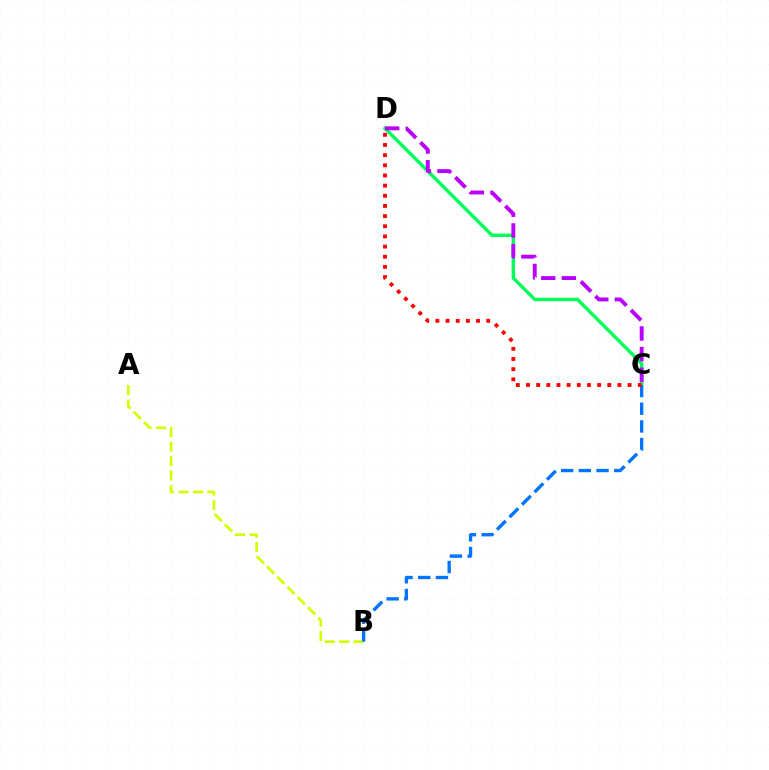{('C', 'D'): [{'color': '#00ff5c', 'line_style': 'solid', 'thickness': 2.46}, {'color': '#b900ff', 'line_style': 'dashed', 'thickness': 2.8}, {'color': '#ff0000', 'line_style': 'dotted', 'thickness': 2.76}], ('A', 'B'): [{'color': '#d1ff00', 'line_style': 'dashed', 'thickness': 1.96}], ('B', 'C'): [{'color': '#0074ff', 'line_style': 'dashed', 'thickness': 2.4}]}